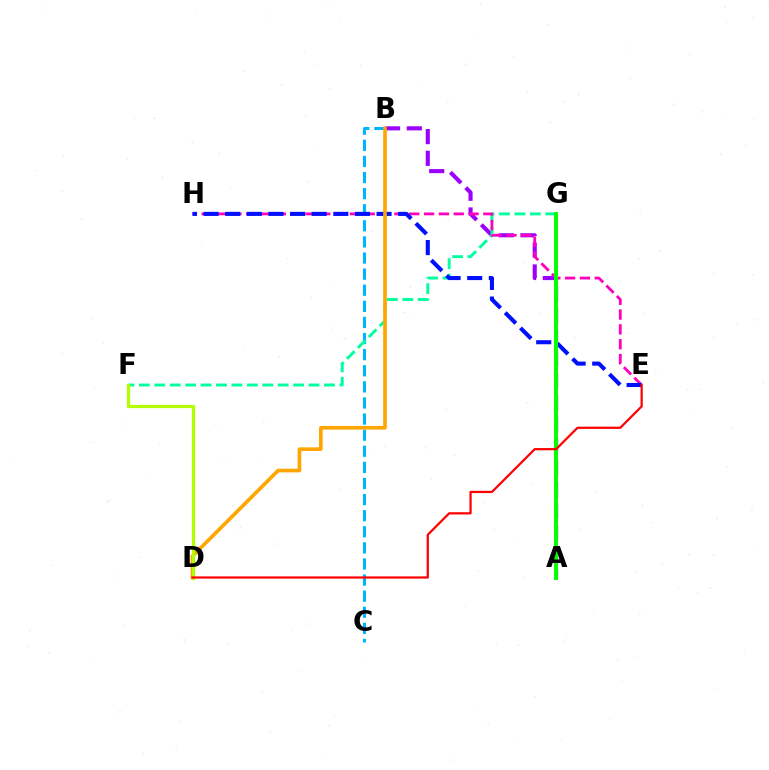{('A', 'B'): [{'color': '#9b00ff', 'line_style': 'dashed', 'thickness': 2.95}], ('B', 'C'): [{'color': '#00b5ff', 'line_style': 'dashed', 'thickness': 2.19}], ('F', 'G'): [{'color': '#00ff9d', 'line_style': 'dashed', 'thickness': 2.1}], ('E', 'H'): [{'color': '#ff00bd', 'line_style': 'dashed', 'thickness': 2.01}, {'color': '#0010ff', 'line_style': 'dashed', 'thickness': 2.94}], ('B', 'D'): [{'color': '#ffa500', 'line_style': 'solid', 'thickness': 2.62}], ('A', 'G'): [{'color': '#08ff00', 'line_style': 'solid', 'thickness': 2.87}], ('D', 'F'): [{'color': '#b3ff00', 'line_style': 'solid', 'thickness': 2.33}], ('D', 'E'): [{'color': '#ff0000', 'line_style': 'solid', 'thickness': 1.6}]}